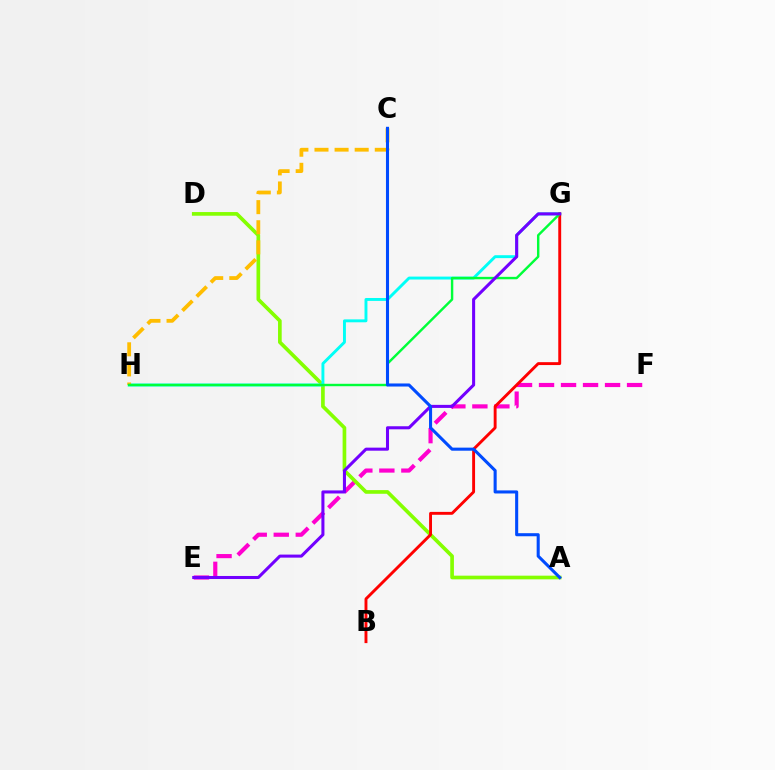{('E', 'F'): [{'color': '#ff00cf', 'line_style': 'dashed', 'thickness': 2.99}], ('A', 'D'): [{'color': '#84ff00', 'line_style': 'solid', 'thickness': 2.64}], ('G', 'H'): [{'color': '#00fff6', 'line_style': 'solid', 'thickness': 2.1}, {'color': '#00ff39', 'line_style': 'solid', 'thickness': 1.75}], ('B', 'G'): [{'color': '#ff0000', 'line_style': 'solid', 'thickness': 2.09}], ('C', 'H'): [{'color': '#ffbd00', 'line_style': 'dashed', 'thickness': 2.73}], ('E', 'G'): [{'color': '#7200ff', 'line_style': 'solid', 'thickness': 2.2}], ('A', 'C'): [{'color': '#004bff', 'line_style': 'solid', 'thickness': 2.21}]}